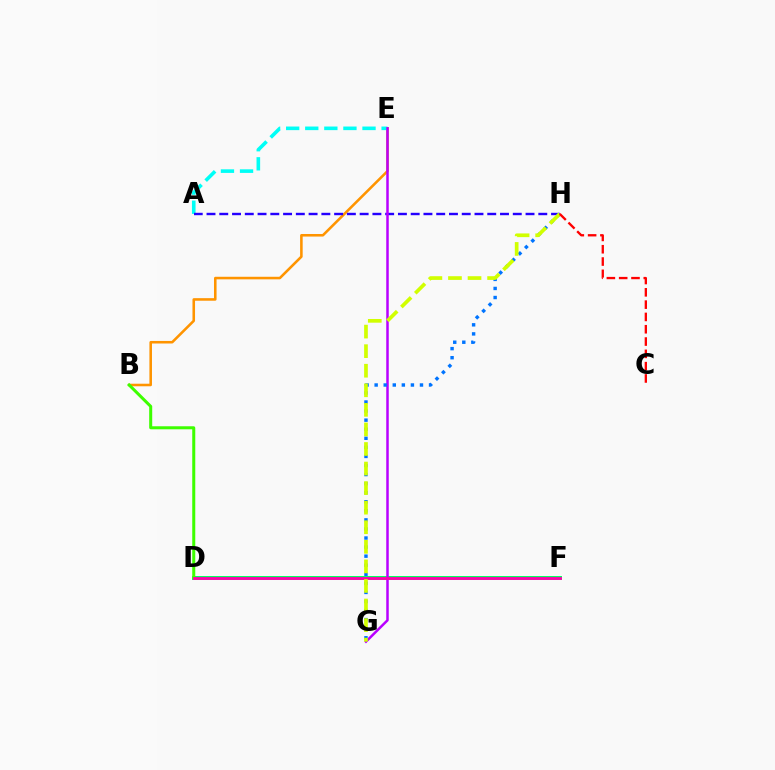{('B', 'E'): [{'color': '#ff9400', 'line_style': 'solid', 'thickness': 1.85}], ('A', 'E'): [{'color': '#00fff6', 'line_style': 'dashed', 'thickness': 2.59}], ('A', 'H'): [{'color': '#2500ff', 'line_style': 'dashed', 'thickness': 1.73}], ('D', 'F'): [{'color': '#00ff5c', 'line_style': 'solid', 'thickness': 2.84}, {'color': '#ff00ac', 'line_style': 'solid', 'thickness': 2.03}], ('E', 'G'): [{'color': '#b900ff', 'line_style': 'solid', 'thickness': 1.8}], ('B', 'D'): [{'color': '#3dff00', 'line_style': 'solid', 'thickness': 2.18}], ('G', 'H'): [{'color': '#0074ff', 'line_style': 'dotted', 'thickness': 2.46}, {'color': '#d1ff00', 'line_style': 'dashed', 'thickness': 2.66}], ('C', 'H'): [{'color': '#ff0000', 'line_style': 'dashed', 'thickness': 1.67}]}